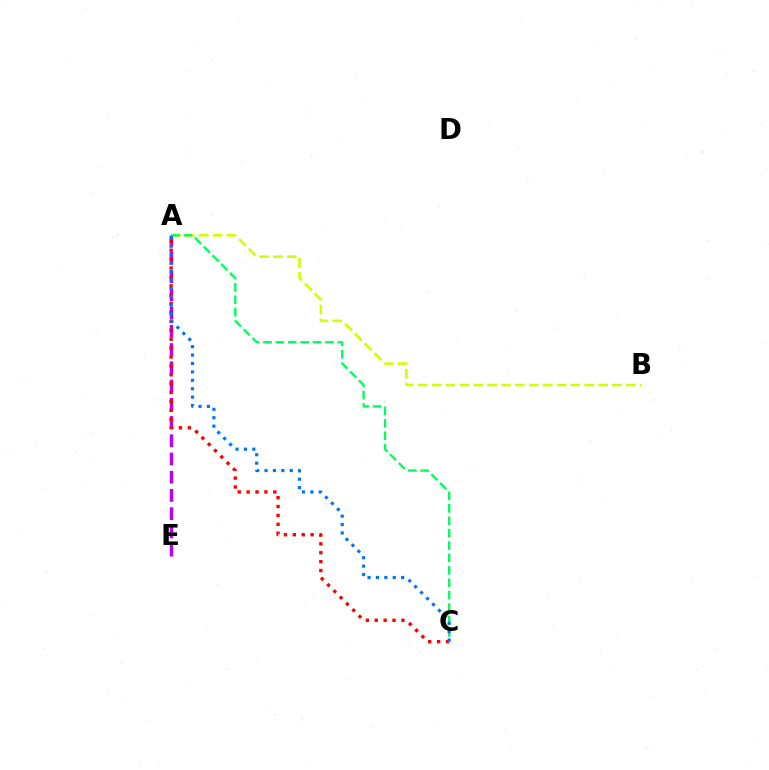{('A', 'B'): [{'color': '#d1ff00', 'line_style': 'dashed', 'thickness': 1.88}], ('A', 'E'): [{'color': '#b900ff', 'line_style': 'dashed', 'thickness': 2.48}], ('A', 'C'): [{'color': '#ff0000', 'line_style': 'dotted', 'thickness': 2.42}, {'color': '#00ff5c', 'line_style': 'dashed', 'thickness': 1.69}, {'color': '#0074ff', 'line_style': 'dotted', 'thickness': 2.28}]}